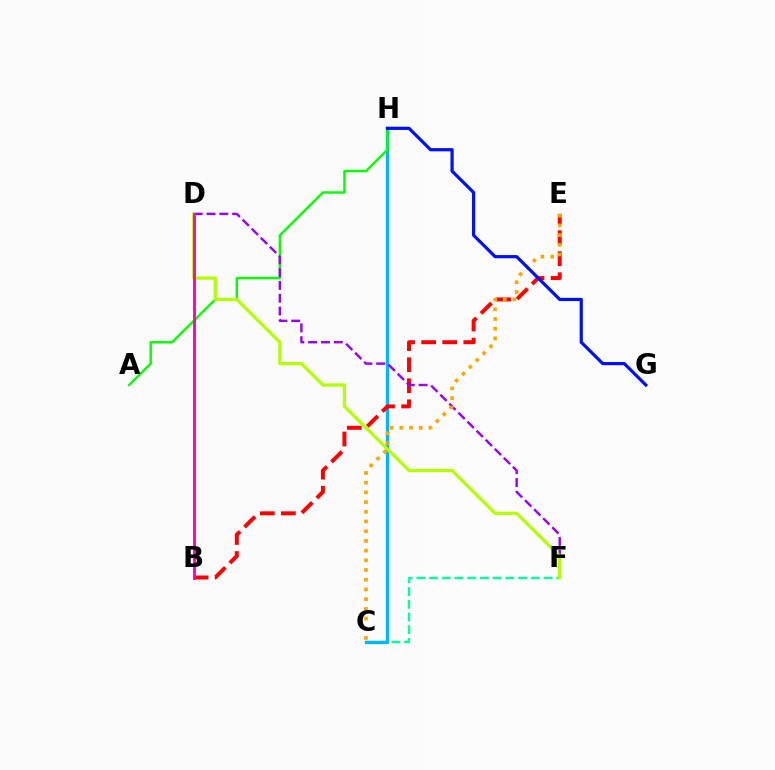{('C', 'F'): [{'color': '#00ff9d', 'line_style': 'dashed', 'thickness': 1.73}], ('C', 'H'): [{'color': '#00b5ff', 'line_style': 'solid', 'thickness': 2.37}], ('A', 'H'): [{'color': '#08ff00', 'line_style': 'solid', 'thickness': 1.75}], ('B', 'E'): [{'color': '#ff0000', 'line_style': 'dashed', 'thickness': 2.86}], ('D', 'F'): [{'color': '#9b00ff', 'line_style': 'dashed', 'thickness': 1.74}, {'color': '#b3ff00', 'line_style': 'solid', 'thickness': 2.33}], ('C', 'E'): [{'color': '#ffa500', 'line_style': 'dotted', 'thickness': 2.64}], ('G', 'H'): [{'color': '#0010ff', 'line_style': 'solid', 'thickness': 2.31}], ('B', 'D'): [{'color': '#ff00bd', 'line_style': 'solid', 'thickness': 2.07}]}